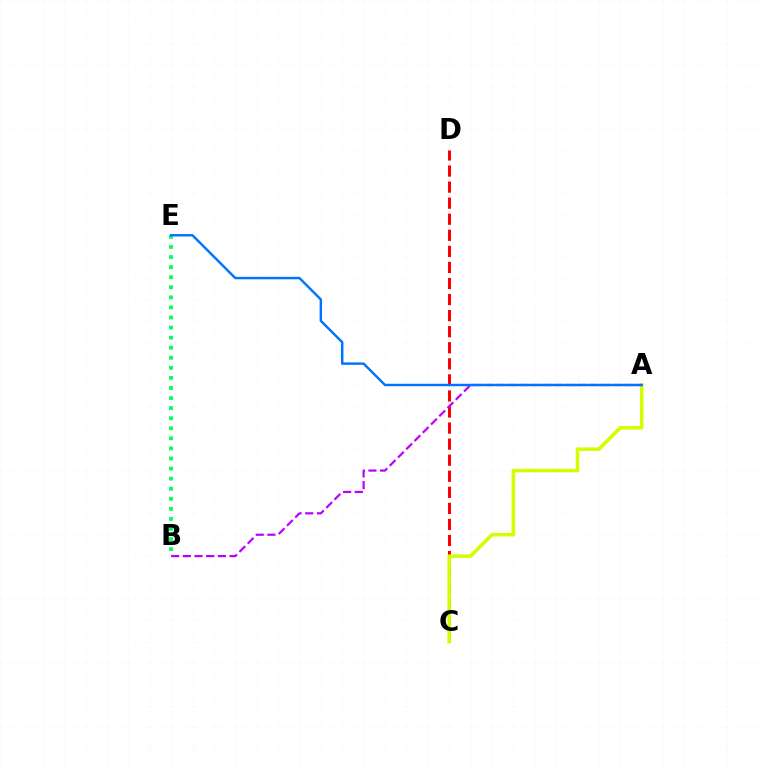{('C', 'D'): [{'color': '#ff0000', 'line_style': 'dashed', 'thickness': 2.18}], ('B', 'E'): [{'color': '#00ff5c', 'line_style': 'dotted', 'thickness': 2.74}], ('A', 'C'): [{'color': '#d1ff00', 'line_style': 'solid', 'thickness': 2.54}], ('A', 'B'): [{'color': '#b900ff', 'line_style': 'dashed', 'thickness': 1.59}], ('A', 'E'): [{'color': '#0074ff', 'line_style': 'solid', 'thickness': 1.75}]}